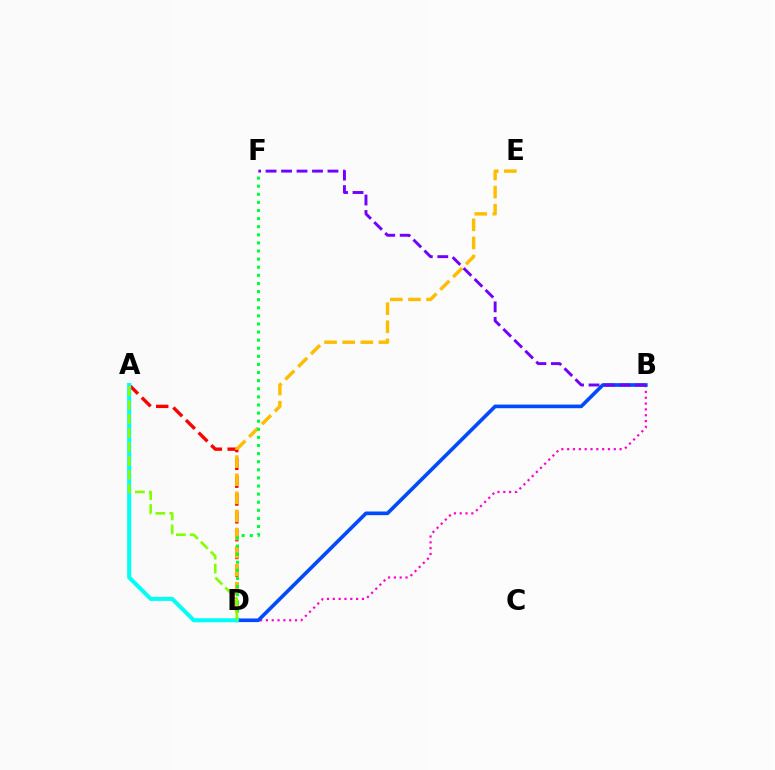{('A', 'D'): [{'color': '#ff0000', 'line_style': 'dashed', 'thickness': 2.42}, {'color': '#00fff6', 'line_style': 'solid', 'thickness': 2.9}, {'color': '#84ff00', 'line_style': 'dashed', 'thickness': 1.89}], ('B', 'D'): [{'color': '#ff00cf', 'line_style': 'dotted', 'thickness': 1.58}, {'color': '#004bff', 'line_style': 'solid', 'thickness': 2.63}], ('D', 'E'): [{'color': '#ffbd00', 'line_style': 'dashed', 'thickness': 2.46}], ('D', 'F'): [{'color': '#00ff39', 'line_style': 'dotted', 'thickness': 2.2}], ('B', 'F'): [{'color': '#7200ff', 'line_style': 'dashed', 'thickness': 2.1}]}